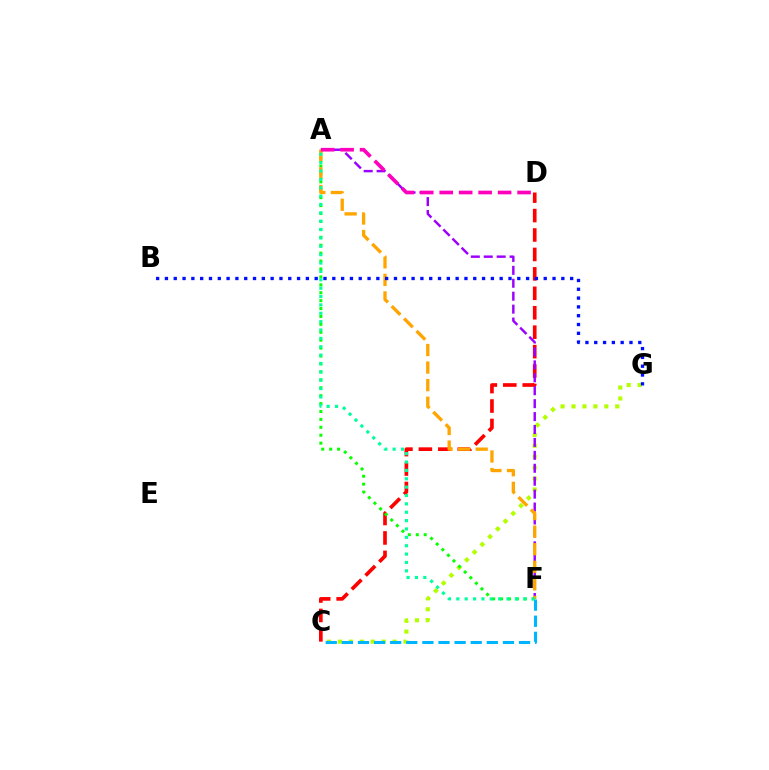{('C', 'G'): [{'color': '#b3ff00', 'line_style': 'dotted', 'thickness': 2.97}], ('C', 'D'): [{'color': '#ff0000', 'line_style': 'dashed', 'thickness': 2.64}], ('A', 'F'): [{'color': '#08ff00', 'line_style': 'dotted', 'thickness': 2.15}, {'color': '#9b00ff', 'line_style': 'dashed', 'thickness': 1.76}, {'color': '#ffa500', 'line_style': 'dashed', 'thickness': 2.39}, {'color': '#00ff9d', 'line_style': 'dotted', 'thickness': 2.27}], ('A', 'D'): [{'color': '#ff00bd', 'line_style': 'dashed', 'thickness': 2.64}], ('C', 'F'): [{'color': '#00b5ff', 'line_style': 'dashed', 'thickness': 2.19}], ('B', 'G'): [{'color': '#0010ff', 'line_style': 'dotted', 'thickness': 2.39}]}